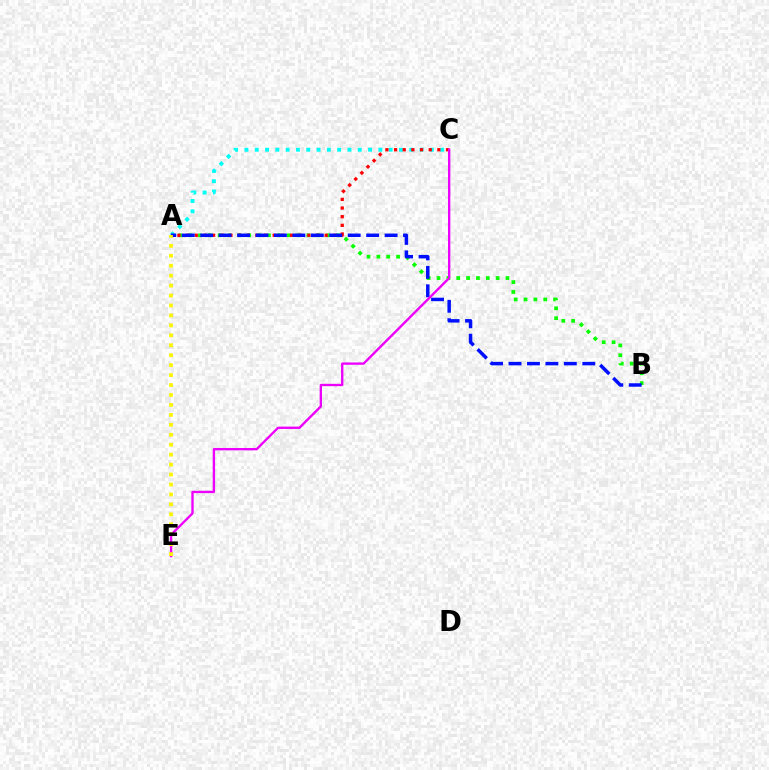{('A', 'B'): [{'color': '#08ff00', 'line_style': 'dotted', 'thickness': 2.68}, {'color': '#0010ff', 'line_style': 'dashed', 'thickness': 2.51}], ('A', 'C'): [{'color': '#00fff6', 'line_style': 'dotted', 'thickness': 2.8}, {'color': '#ff0000', 'line_style': 'dotted', 'thickness': 2.35}], ('C', 'E'): [{'color': '#ee00ff', 'line_style': 'solid', 'thickness': 1.69}], ('A', 'E'): [{'color': '#fcf500', 'line_style': 'dotted', 'thickness': 2.7}]}